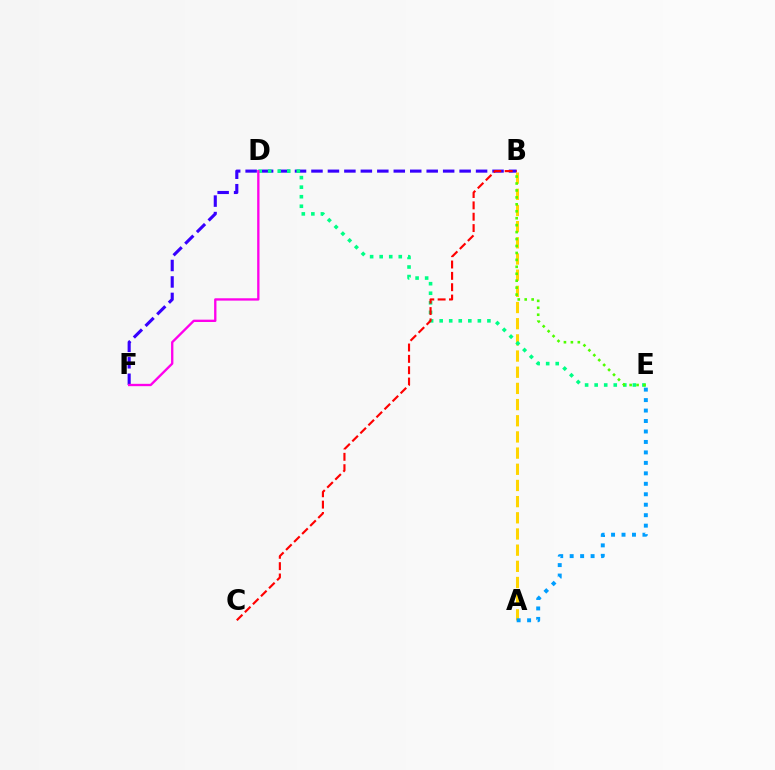{('B', 'F'): [{'color': '#3700ff', 'line_style': 'dashed', 'thickness': 2.24}], ('A', 'B'): [{'color': '#ffd500', 'line_style': 'dashed', 'thickness': 2.2}], ('A', 'E'): [{'color': '#009eff', 'line_style': 'dotted', 'thickness': 2.84}], ('D', 'E'): [{'color': '#00ff86', 'line_style': 'dotted', 'thickness': 2.59}], ('B', 'E'): [{'color': '#4fff00', 'line_style': 'dotted', 'thickness': 1.89}], ('D', 'F'): [{'color': '#ff00ed', 'line_style': 'solid', 'thickness': 1.68}], ('B', 'C'): [{'color': '#ff0000', 'line_style': 'dashed', 'thickness': 1.54}]}